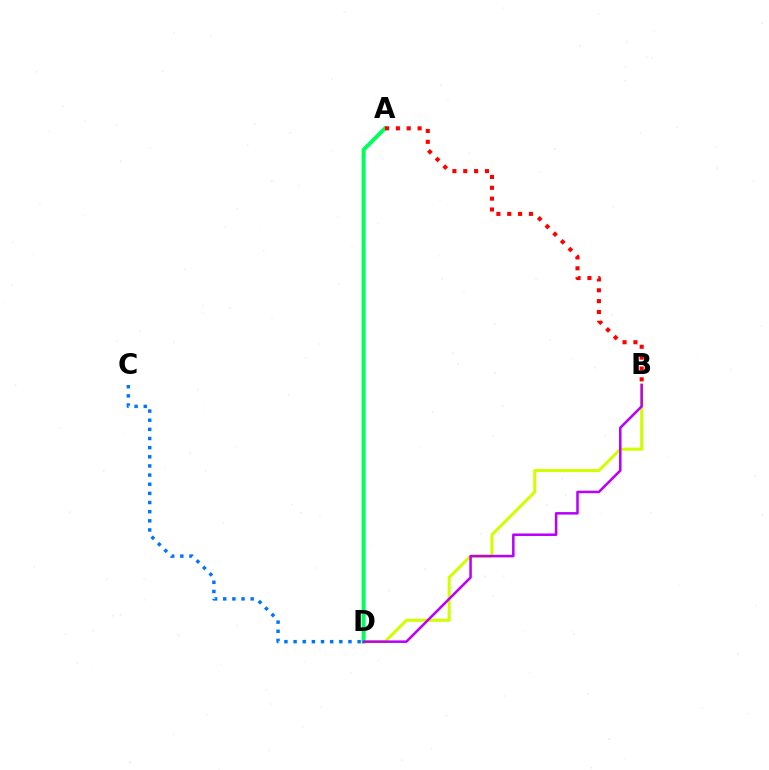{('B', 'D'): [{'color': '#d1ff00', 'line_style': 'solid', 'thickness': 2.2}, {'color': '#b900ff', 'line_style': 'solid', 'thickness': 1.82}], ('A', 'D'): [{'color': '#00ff5c', 'line_style': 'solid', 'thickness': 2.86}], ('A', 'B'): [{'color': '#ff0000', 'line_style': 'dotted', 'thickness': 2.95}], ('C', 'D'): [{'color': '#0074ff', 'line_style': 'dotted', 'thickness': 2.48}]}